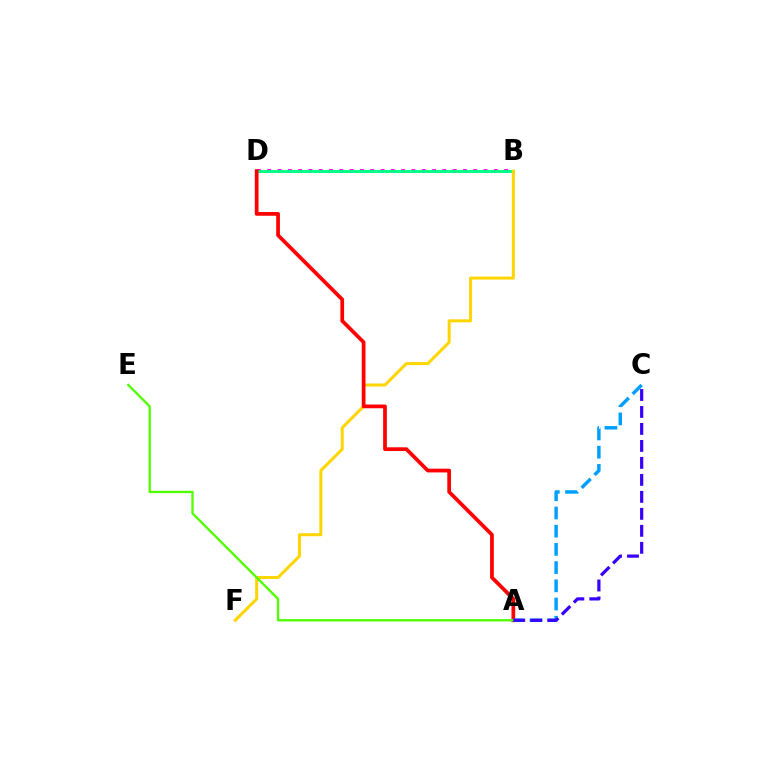{('B', 'D'): [{'color': '#ff00ed', 'line_style': 'dotted', 'thickness': 2.8}, {'color': '#00ff86', 'line_style': 'solid', 'thickness': 2.08}], ('B', 'F'): [{'color': '#ffd500', 'line_style': 'solid', 'thickness': 2.17}], ('A', 'D'): [{'color': '#ff0000', 'line_style': 'solid', 'thickness': 2.68}], ('A', 'C'): [{'color': '#009eff', 'line_style': 'dashed', 'thickness': 2.47}, {'color': '#3700ff', 'line_style': 'dashed', 'thickness': 2.31}], ('A', 'E'): [{'color': '#4fff00', 'line_style': 'solid', 'thickness': 1.69}]}